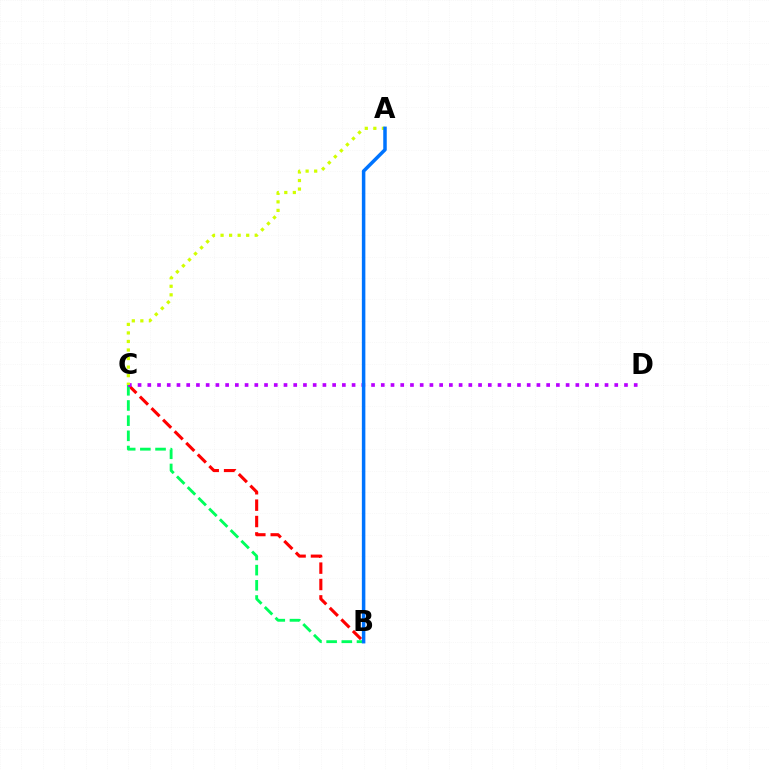{('B', 'C'): [{'color': '#ff0000', 'line_style': 'dashed', 'thickness': 2.22}, {'color': '#00ff5c', 'line_style': 'dashed', 'thickness': 2.06}], ('C', 'D'): [{'color': '#b900ff', 'line_style': 'dotted', 'thickness': 2.64}], ('A', 'C'): [{'color': '#d1ff00', 'line_style': 'dotted', 'thickness': 2.32}], ('A', 'B'): [{'color': '#0074ff', 'line_style': 'solid', 'thickness': 2.52}]}